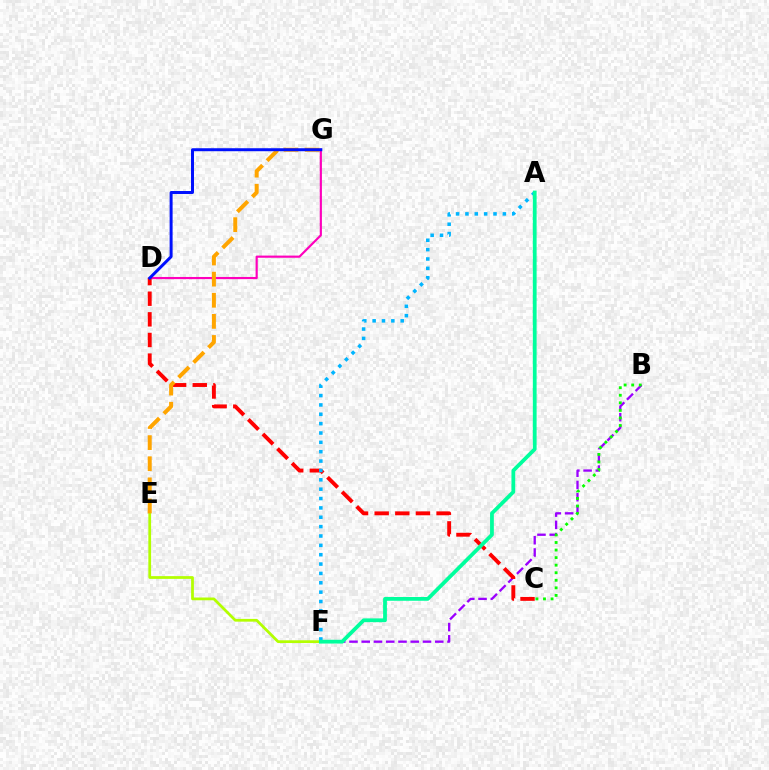{('B', 'F'): [{'color': '#9b00ff', 'line_style': 'dashed', 'thickness': 1.66}], ('D', 'G'): [{'color': '#ff00bd', 'line_style': 'solid', 'thickness': 1.56}, {'color': '#0010ff', 'line_style': 'solid', 'thickness': 2.14}], ('E', 'F'): [{'color': '#b3ff00', 'line_style': 'solid', 'thickness': 1.98}], ('C', 'D'): [{'color': '#ff0000', 'line_style': 'dashed', 'thickness': 2.8}], ('A', 'F'): [{'color': '#00b5ff', 'line_style': 'dotted', 'thickness': 2.54}, {'color': '#00ff9d', 'line_style': 'solid', 'thickness': 2.72}], ('E', 'G'): [{'color': '#ffa500', 'line_style': 'dashed', 'thickness': 2.87}], ('B', 'C'): [{'color': '#08ff00', 'line_style': 'dotted', 'thickness': 2.05}]}